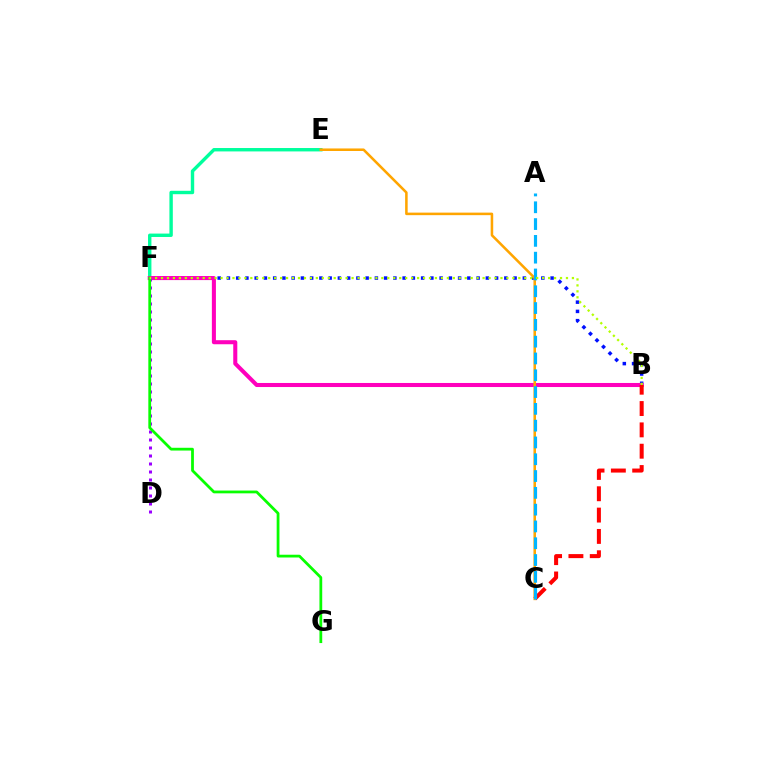{('B', 'F'): [{'color': '#0010ff', 'line_style': 'dotted', 'thickness': 2.51}, {'color': '#ff00bd', 'line_style': 'solid', 'thickness': 2.92}, {'color': '#b3ff00', 'line_style': 'dotted', 'thickness': 1.62}], ('E', 'F'): [{'color': '#00ff9d', 'line_style': 'solid', 'thickness': 2.45}], ('B', 'C'): [{'color': '#ff0000', 'line_style': 'dashed', 'thickness': 2.9}], ('C', 'E'): [{'color': '#ffa500', 'line_style': 'solid', 'thickness': 1.83}], ('A', 'C'): [{'color': '#00b5ff', 'line_style': 'dashed', 'thickness': 2.28}], ('D', 'F'): [{'color': '#9b00ff', 'line_style': 'dotted', 'thickness': 2.17}], ('F', 'G'): [{'color': '#08ff00', 'line_style': 'solid', 'thickness': 2.0}]}